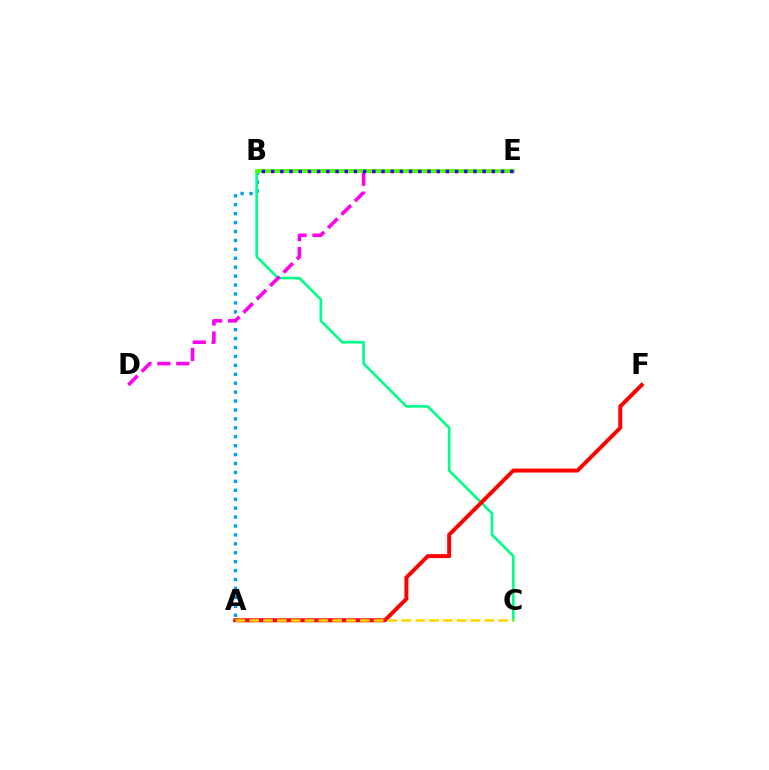{('A', 'B'): [{'color': '#009eff', 'line_style': 'dotted', 'thickness': 2.42}], ('B', 'C'): [{'color': '#00ff86', 'line_style': 'solid', 'thickness': 1.89}], ('A', 'F'): [{'color': '#ff0000', 'line_style': 'solid', 'thickness': 2.86}], ('D', 'E'): [{'color': '#ff00ed', 'line_style': 'dashed', 'thickness': 2.57}], ('B', 'E'): [{'color': '#4fff00', 'line_style': 'solid', 'thickness': 2.7}, {'color': '#3700ff', 'line_style': 'dotted', 'thickness': 2.5}], ('A', 'C'): [{'color': '#ffd500', 'line_style': 'dashed', 'thickness': 1.88}]}